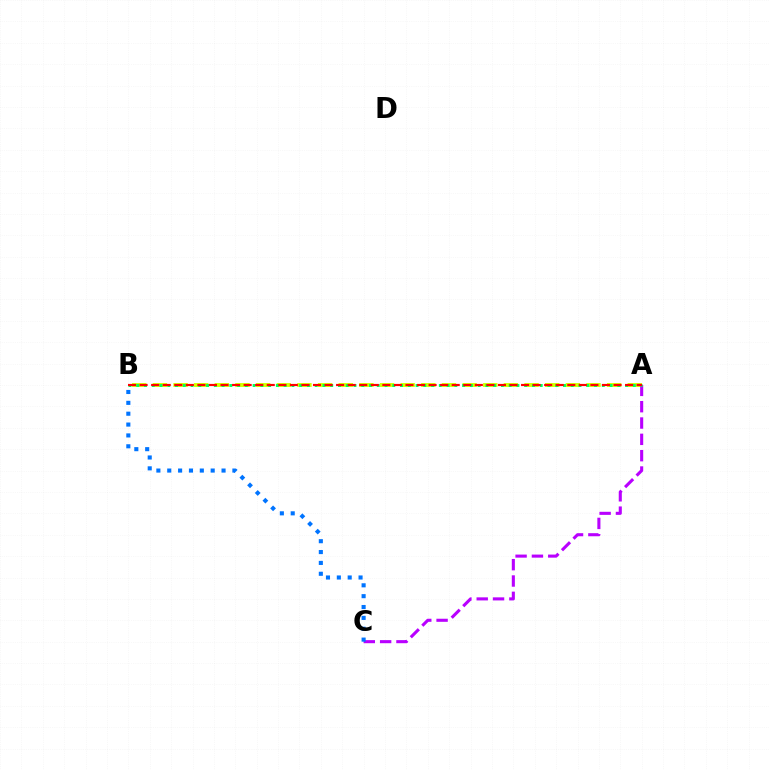{('A', 'B'): [{'color': '#d1ff00', 'line_style': 'dashed', 'thickness': 2.8}, {'color': '#00ff5c', 'line_style': 'dotted', 'thickness': 2.11}, {'color': '#ff0000', 'line_style': 'dashed', 'thickness': 1.57}], ('A', 'C'): [{'color': '#b900ff', 'line_style': 'dashed', 'thickness': 2.22}], ('B', 'C'): [{'color': '#0074ff', 'line_style': 'dotted', 'thickness': 2.95}]}